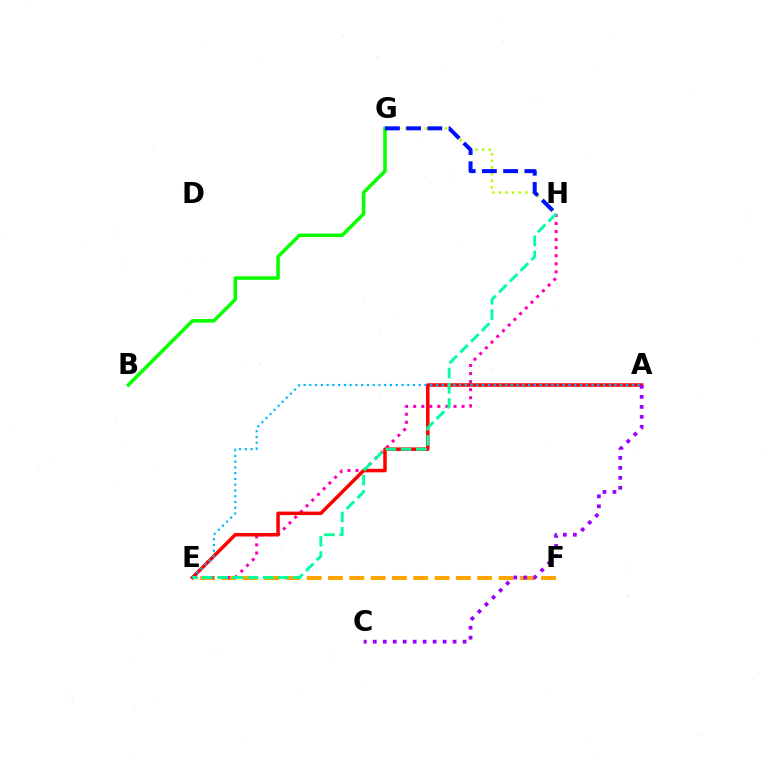{('E', 'F'): [{'color': '#ffa500', 'line_style': 'dashed', 'thickness': 2.89}], ('G', 'H'): [{'color': '#b3ff00', 'line_style': 'dotted', 'thickness': 1.8}, {'color': '#0010ff', 'line_style': 'dashed', 'thickness': 2.88}], ('B', 'G'): [{'color': '#08ff00', 'line_style': 'solid', 'thickness': 2.53}], ('E', 'H'): [{'color': '#ff00bd', 'line_style': 'dotted', 'thickness': 2.19}, {'color': '#00ff9d', 'line_style': 'dashed', 'thickness': 2.07}], ('A', 'E'): [{'color': '#ff0000', 'line_style': 'solid', 'thickness': 2.53}, {'color': '#00b5ff', 'line_style': 'dotted', 'thickness': 1.56}], ('A', 'C'): [{'color': '#9b00ff', 'line_style': 'dotted', 'thickness': 2.71}]}